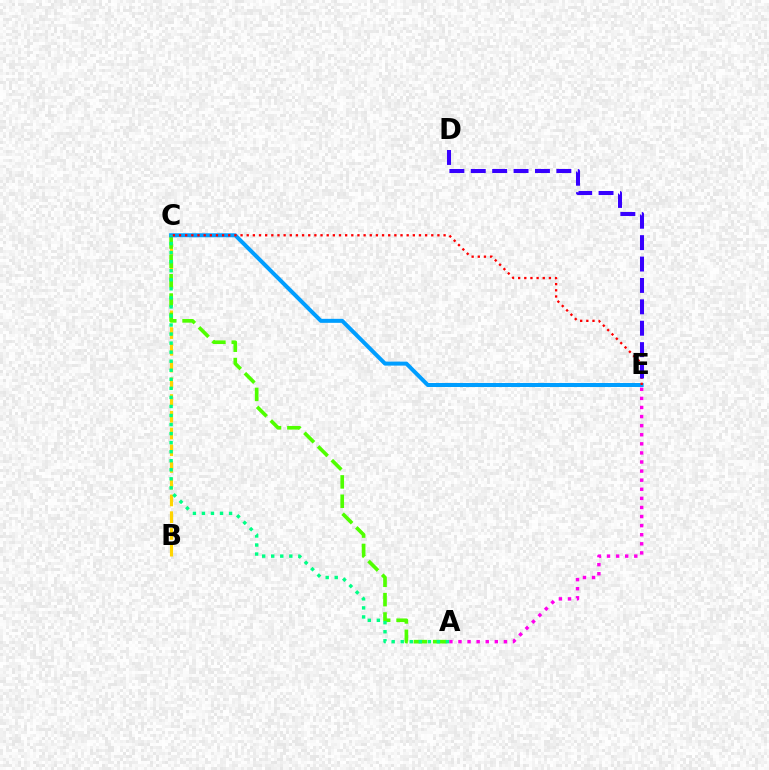{('B', 'C'): [{'color': '#ffd500', 'line_style': 'dashed', 'thickness': 2.27}], ('A', 'E'): [{'color': '#ff00ed', 'line_style': 'dotted', 'thickness': 2.47}], ('A', 'C'): [{'color': '#4fff00', 'line_style': 'dashed', 'thickness': 2.63}, {'color': '#00ff86', 'line_style': 'dotted', 'thickness': 2.46}], ('C', 'E'): [{'color': '#009eff', 'line_style': 'solid', 'thickness': 2.88}, {'color': '#ff0000', 'line_style': 'dotted', 'thickness': 1.67}], ('D', 'E'): [{'color': '#3700ff', 'line_style': 'dashed', 'thickness': 2.91}]}